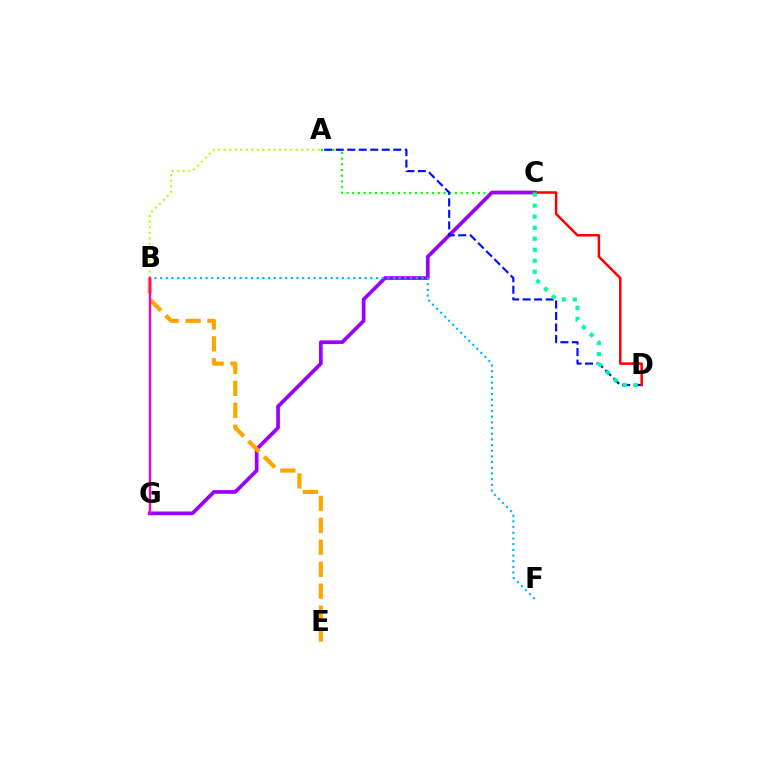{('A', 'C'): [{'color': '#08ff00', 'line_style': 'dotted', 'thickness': 1.55}], ('A', 'B'): [{'color': '#b3ff00', 'line_style': 'dotted', 'thickness': 1.5}], ('C', 'G'): [{'color': '#9b00ff', 'line_style': 'solid', 'thickness': 2.67}], ('B', 'E'): [{'color': '#ffa500', 'line_style': 'dashed', 'thickness': 2.98}], ('B', 'F'): [{'color': '#00b5ff', 'line_style': 'dotted', 'thickness': 1.54}], ('A', 'D'): [{'color': '#0010ff', 'line_style': 'dashed', 'thickness': 1.56}], ('C', 'D'): [{'color': '#ff0000', 'line_style': 'solid', 'thickness': 1.8}, {'color': '#00ff9d', 'line_style': 'dotted', 'thickness': 3.0}], ('B', 'G'): [{'color': '#ff00bd', 'line_style': 'solid', 'thickness': 1.7}]}